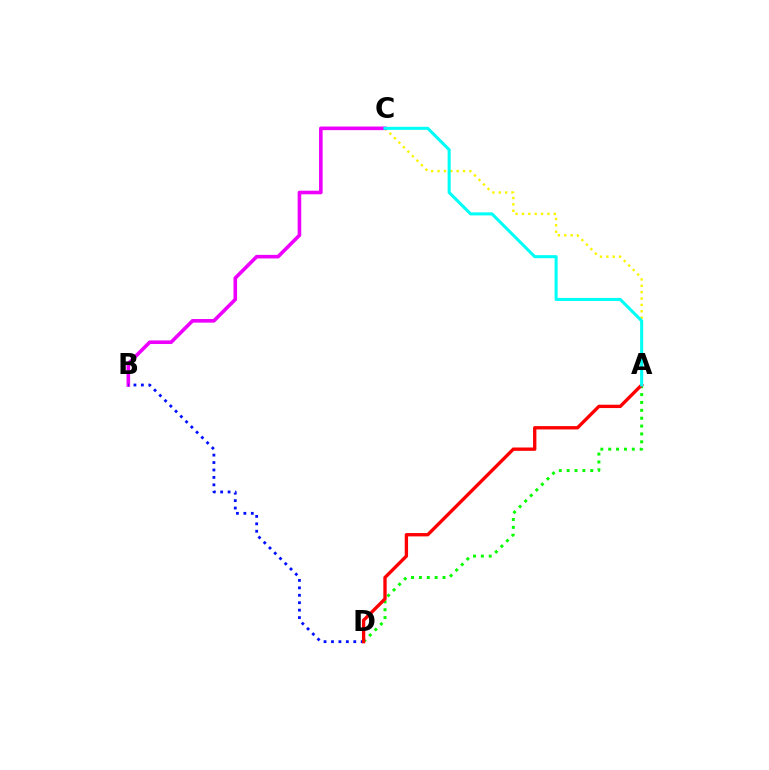{('A', 'C'): [{'color': '#fcf500', 'line_style': 'dotted', 'thickness': 1.73}, {'color': '#00fff6', 'line_style': 'solid', 'thickness': 2.2}], ('B', 'C'): [{'color': '#ee00ff', 'line_style': 'solid', 'thickness': 2.59}], ('B', 'D'): [{'color': '#0010ff', 'line_style': 'dotted', 'thickness': 2.02}], ('A', 'D'): [{'color': '#08ff00', 'line_style': 'dotted', 'thickness': 2.14}, {'color': '#ff0000', 'line_style': 'solid', 'thickness': 2.4}]}